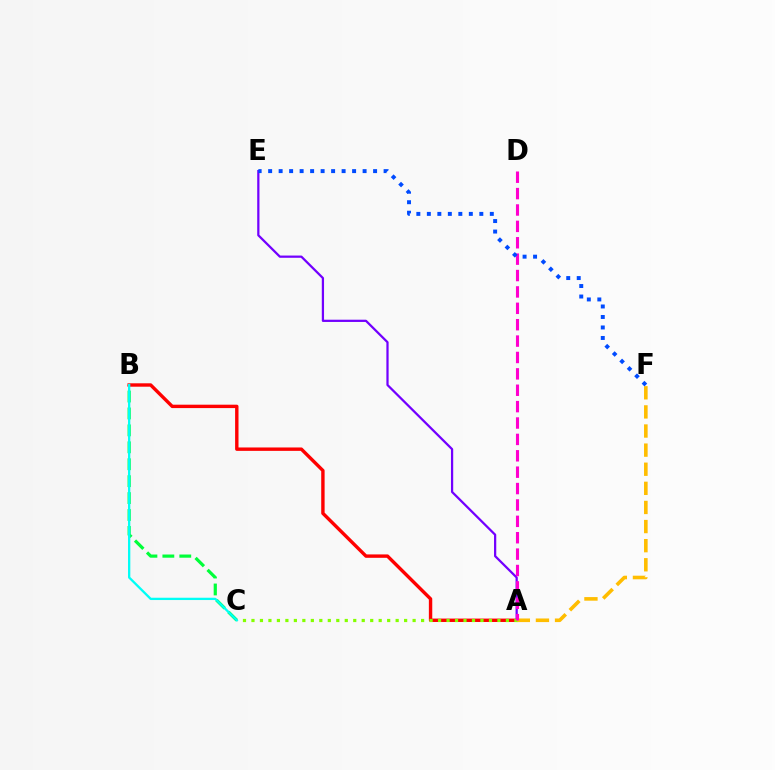{('B', 'C'): [{'color': '#00ff39', 'line_style': 'dashed', 'thickness': 2.3}, {'color': '#00fff6', 'line_style': 'solid', 'thickness': 1.66}], ('A', 'B'): [{'color': '#ff0000', 'line_style': 'solid', 'thickness': 2.44}], ('A', 'E'): [{'color': '#7200ff', 'line_style': 'solid', 'thickness': 1.61}], ('A', 'F'): [{'color': '#ffbd00', 'line_style': 'dashed', 'thickness': 2.6}], ('A', 'C'): [{'color': '#84ff00', 'line_style': 'dotted', 'thickness': 2.3}], ('A', 'D'): [{'color': '#ff00cf', 'line_style': 'dashed', 'thickness': 2.23}], ('E', 'F'): [{'color': '#004bff', 'line_style': 'dotted', 'thickness': 2.85}]}